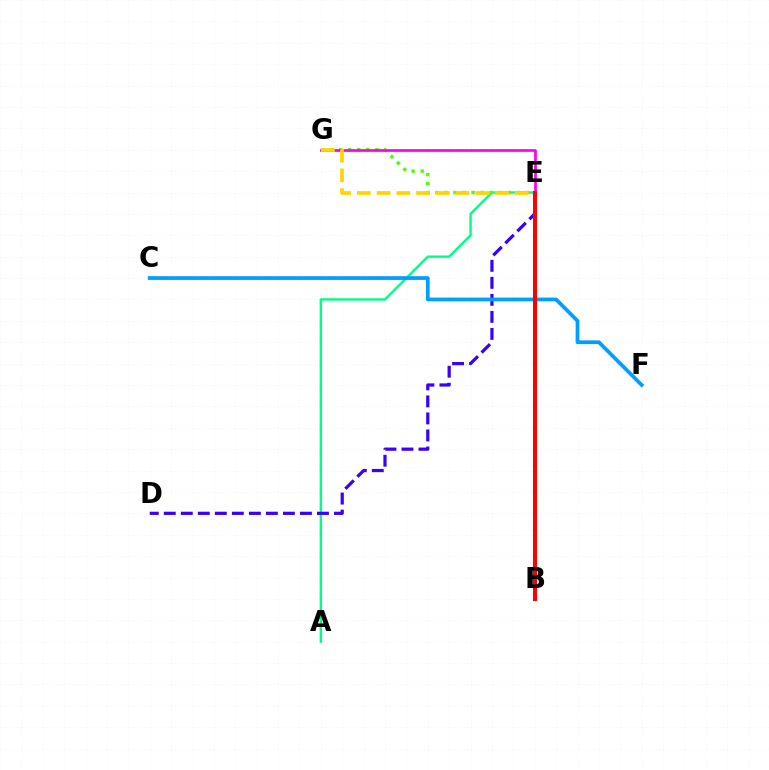{('A', 'E'): [{'color': '#00ff86', 'line_style': 'solid', 'thickness': 1.73}], ('D', 'E'): [{'color': '#3700ff', 'line_style': 'dashed', 'thickness': 2.31}], ('E', 'G'): [{'color': '#4fff00', 'line_style': 'dotted', 'thickness': 2.46}, {'color': '#ff00ed', 'line_style': 'solid', 'thickness': 1.94}, {'color': '#ffd500', 'line_style': 'dashed', 'thickness': 2.68}], ('C', 'F'): [{'color': '#009eff', 'line_style': 'solid', 'thickness': 2.69}], ('B', 'E'): [{'color': '#ff0000', 'line_style': 'solid', 'thickness': 2.93}]}